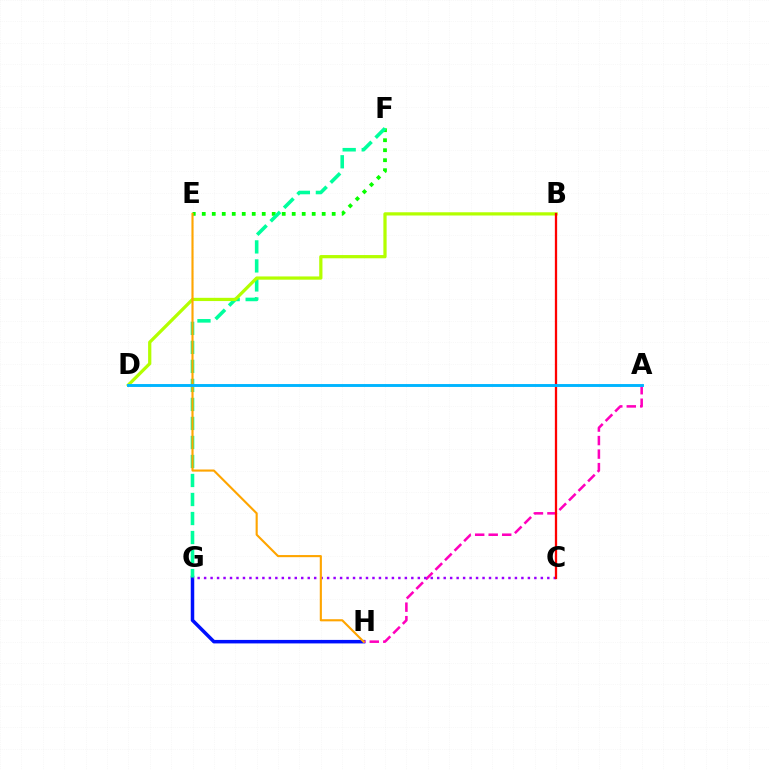{('G', 'H'): [{'color': '#0010ff', 'line_style': 'solid', 'thickness': 2.52}], ('A', 'H'): [{'color': '#ff00bd', 'line_style': 'dashed', 'thickness': 1.84}], ('E', 'F'): [{'color': '#08ff00', 'line_style': 'dotted', 'thickness': 2.72}], ('C', 'G'): [{'color': '#9b00ff', 'line_style': 'dotted', 'thickness': 1.76}], ('F', 'G'): [{'color': '#00ff9d', 'line_style': 'dashed', 'thickness': 2.58}], ('B', 'D'): [{'color': '#b3ff00', 'line_style': 'solid', 'thickness': 2.33}], ('E', 'H'): [{'color': '#ffa500', 'line_style': 'solid', 'thickness': 1.53}], ('B', 'C'): [{'color': '#ff0000', 'line_style': 'solid', 'thickness': 1.65}], ('A', 'D'): [{'color': '#00b5ff', 'line_style': 'solid', 'thickness': 2.09}]}